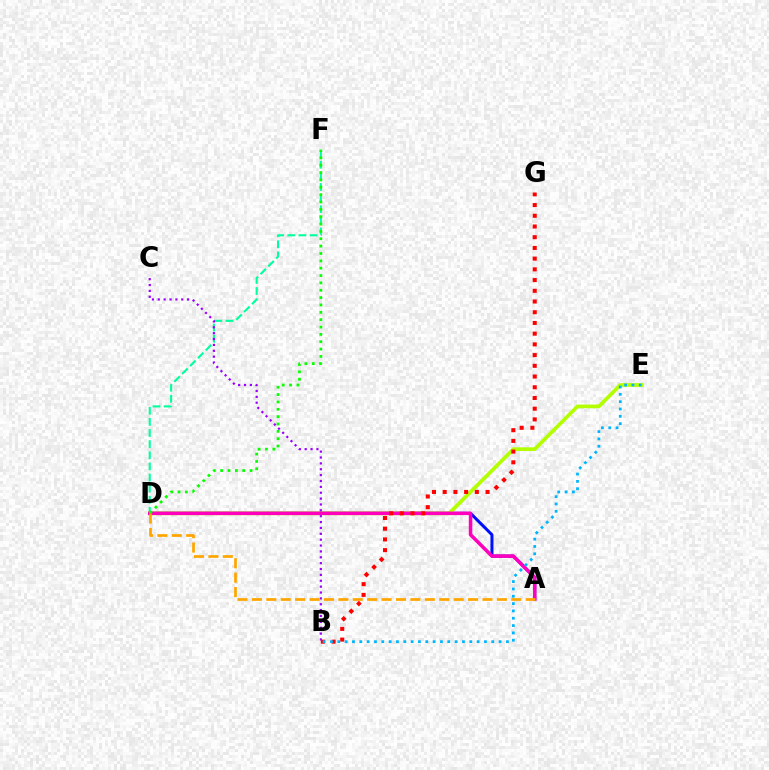{('A', 'D'): [{'color': '#0010ff', 'line_style': 'solid', 'thickness': 2.17}, {'color': '#ff00bd', 'line_style': 'solid', 'thickness': 2.54}, {'color': '#ffa500', 'line_style': 'dashed', 'thickness': 1.96}], ('D', 'F'): [{'color': '#00ff9d', 'line_style': 'dashed', 'thickness': 1.51}, {'color': '#08ff00', 'line_style': 'dotted', 'thickness': 2.0}], ('D', 'E'): [{'color': '#b3ff00', 'line_style': 'solid', 'thickness': 2.66}], ('B', 'C'): [{'color': '#9b00ff', 'line_style': 'dotted', 'thickness': 1.59}], ('B', 'G'): [{'color': '#ff0000', 'line_style': 'dotted', 'thickness': 2.91}], ('B', 'E'): [{'color': '#00b5ff', 'line_style': 'dotted', 'thickness': 1.99}]}